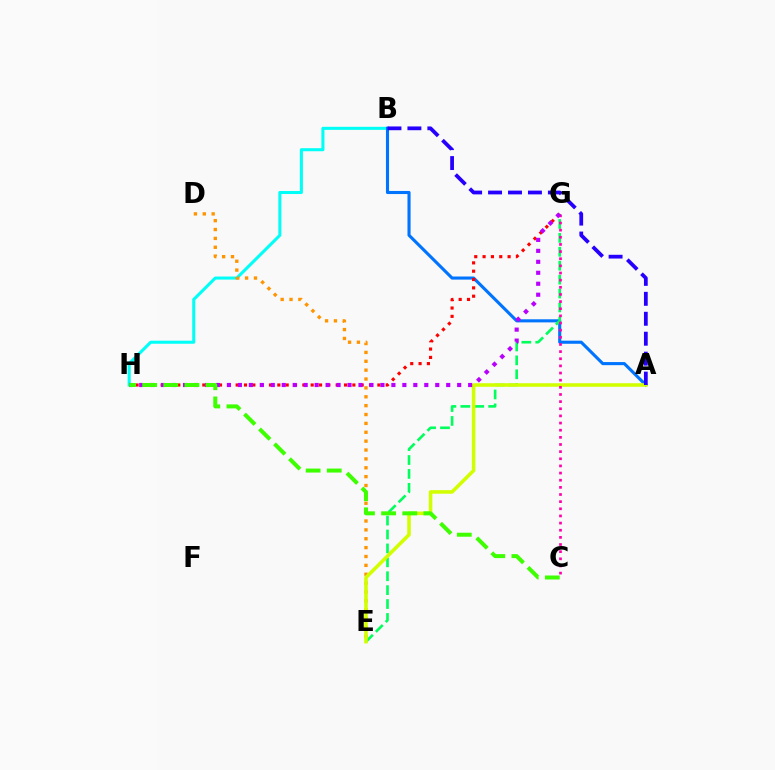{('B', 'H'): [{'color': '#00fff6', 'line_style': 'solid', 'thickness': 2.2}], ('D', 'E'): [{'color': '#ff9400', 'line_style': 'dotted', 'thickness': 2.41}], ('A', 'B'): [{'color': '#0074ff', 'line_style': 'solid', 'thickness': 2.23}, {'color': '#2500ff', 'line_style': 'dashed', 'thickness': 2.71}], ('E', 'G'): [{'color': '#00ff5c', 'line_style': 'dashed', 'thickness': 1.89}], ('A', 'E'): [{'color': '#d1ff00', 'line_style': 'solid', 'thickness': 2.56}], ('C', 'G'): [{'color': '#ff00ac', 'line_style': 'dotted', 'thickness': 1.94}], ('G', 'H'): [{'color': '#ff0000', 'line_style': 'dotted', 'thickness': 2.26}, {'color': '#b900ff', 'line_style': 'dotted', 'thickness': 2.98}], ('C', 'H'): [{'color': '#3dff00', 'line_style': 'dashed', 'thickness': 2.87}]}